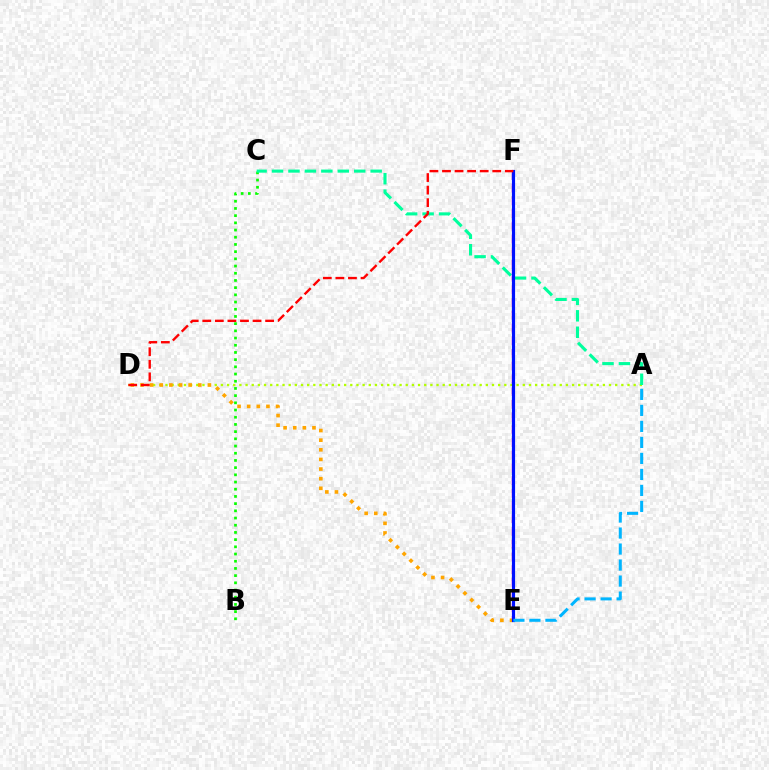{('E', 'F'): [{'color': '#ff00bd', 'line_style': 'dashed', 'thickness': 1.73}, {'color': '#9b00ff', 'line_style': 'dotted', 'thickness': 2.02}, {'color': '#0010ff', 'line_style': 'solid', 'thickness': 2.28}], ('A', 'D'): [{'color': '#b3ff00', 'line_style': 'dotted', 'thickness': 1.67}], ('B', 'C'): [{'color': '#08ff00', 'line_style': 'dotted', 'thickness': 1.96}], ('A', 'C'): [{'color': '#00ff9d', 'line_style': 'dashed', 'thickness': 2.23}], ('D', 'E'): [{'color': '#ffa500', 'line_style': 'dotted', 'thickness': 2.62}], ('D', 'F'): [{'color': '#ff0000', 'line_style': 'dashed', 'thickness': 1.71}], ('A', 'E'): [{'color': '#00b5ff', 'line_style': 'dashed', 'thickness': 2.17}]}